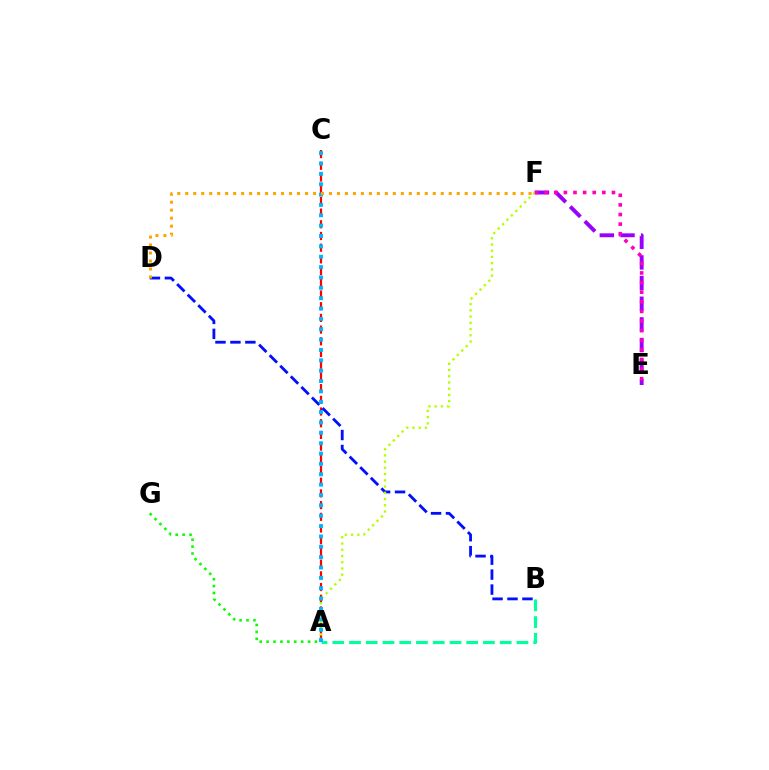{('A', 'G'): [{'color': '#08ff00', 'line_style': 'dotted', 'thickness': 1.88}], ('A', 'C'): [{'color': '#ff0000', 'line_style': 'dashed', 'thickness': 1.59}, {'color': '#00b5ff', 'line_style': 'dotted', 'thickness': 2.81}], ('A', 'B'): [{'color': '#00ff9d', 'line_style': 'dashed', 'thickness': 2.27}], ('B', 'D'): [{'color': '#0010ff', 'line_style': 'dashed', 'thickness': 2.03}], ('E', 'F'): [{'color': '#9b00ff', 'line_style': 'dashed', 'thickness': 2.81}, {'color': '#ff00bd', 'line_style': 'dotted', 'thickness': 2.61}], ('A', 'F'): [{'color': '#b3ff00', 'line_style': 'dotted', 'thickness': 1.69}], ('D', 'F'): [{'color': '#ffa500', 'line_style': 'dotted', 'thickness': 2.17}]}